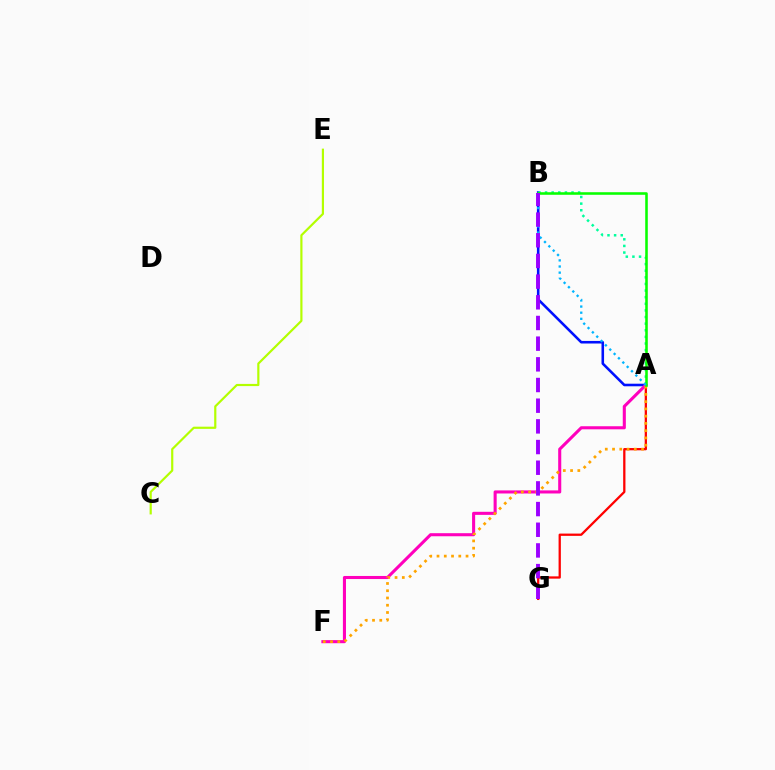{('A', 'B'): [{'color': '#0010ff', 'line_style': 'solid', 'thickness': 1.86}, {'color': '#00ff9d', 'line_style': 'dotted', 'thickness': 1.8}, {'color': '#08ff00', 'line_style': 'solid', 'thickness': 1.85}, {'color': '#00b5ff', 'line_style': 'dotted', 'thickness': 1.66}], ('A', 'G'): [{'color': '#ff0000', 'line_style': 'solid', 'thickness': 1.64}], ('C', 'E'): [{'color': '#b3ff00', 'line_style': 'solid', 'thickness': 1.57}], ('A', 'F'): [{'color': '#ff00bd', 'line_style': 'solid', 'thickness': 2.21}, {'color': '#ffa500', 'line_style': 'dotted', 'thickness': 1.97}], ('B', 'G'): [{'color': '#9b00ff', 'line_style': 'dashed', 'thickness': 2.81}]}